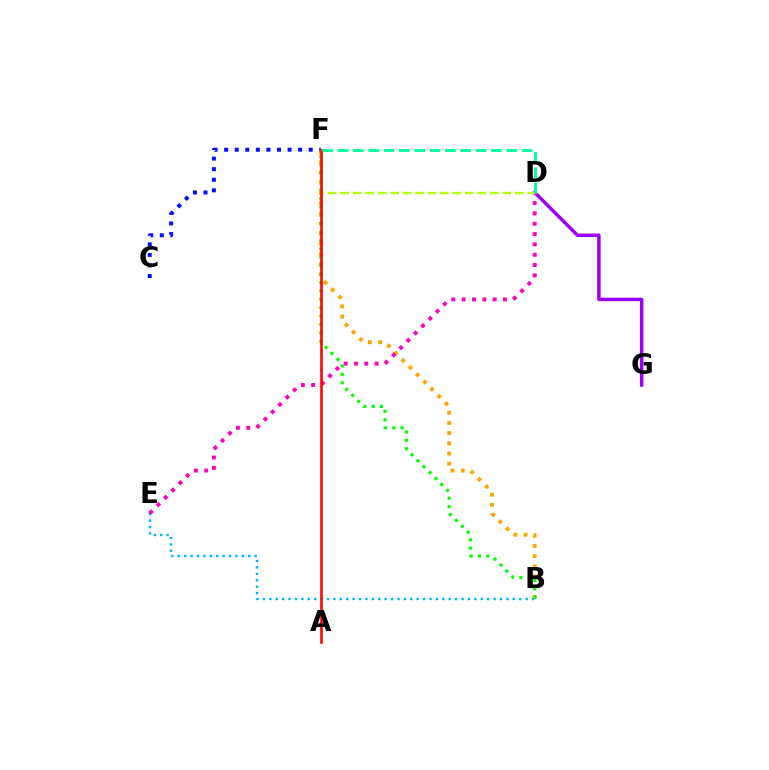{('D', 'G'): [{'color': '#9b00ff', 'line_style': 'solid', 'thickness': 2.5}], ('B', 'E'): [{'color': '#00b5ff', 'line_style': 'dotted', 'thickness': 1.74}], ('B', 'F'): [{'color': '#ffa500', 'line_style': 'dotted', 'thickness': 2.77}, {'color': '#08ff00', 'line_style': 'dotted', 'thickness': 2.28}], ('D', 'E'): [{'color': '#ff00bd', 'line_style': 'dotted', 'thickness': 2.81}], ('C', 'F'): [{'color': '#0010ff', 'line_style': 'dotted', 'thickness': 2.87}], ('D', 'F'): [{'color': '#b3ff00', 'line_style': 'dashed', 'thickness': 1.69}, {'color': '#00ff9d', 'line_style': 'dashed', 'thickness': 2.08}], ('A', 'F'): [{'color': '#ff0000', 'line_style': 'solid', 'thickness': 1.85}]}